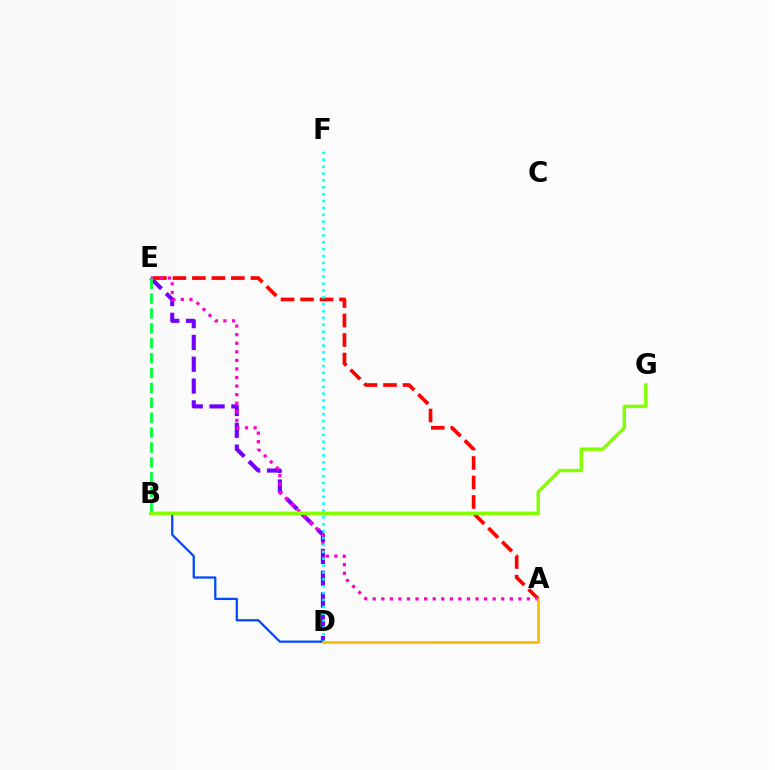{('D', 'E'): [{'color': '#7200ff', 'line_style': 'dashed', 'thickness': 2.96}], ('A', 'E'): [{'color': '#ff0000', 'line_style': 'dashed', 'thickness': 2.65}, {'color': '#ff00cf', 'line_style': 'dotted', 'thickness': 2.33}], ('D', 'F'): [{'color': '#00fff6', 'line_style': 'dotted', 'thickness': 1.87}], ('B', 'E'): [{'color': '#00ff39', 'line_style': 'dashed', 'thickness': 2.02}], ('B', 'D'): [{'color': '#004bff', 'line_style': 'solid', 'thickness': 1.63}], ('B', 'G'): [{'color': '#84ff00', 'line_style': 'solid', 'thickness': 2.47}], ('A', 'D'): [{'color': '#ffbd00', 'line_style': 'solid', 'thickness': 1.99}]}